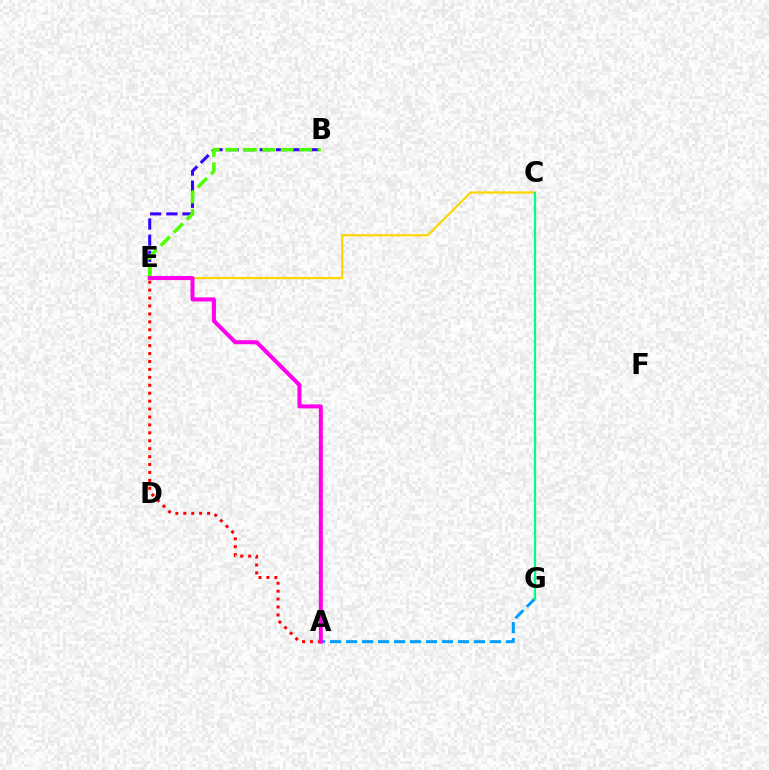{('B', 'E'): [{'color': '#3700ff', 'line_style': 'dashed', 'thickness': 2.19}, {'color': '#4fff00', 'line_style': 'dashed', 'thickness': 2.51}], ('C', 'E'): [{'color': '#ffd500', 'line_style': 'solid', 'thickness': 1.59}], ('A', 'E'): [{'color': '#ff0000', 'line_style': 'dotted', 'thickness': 2.15}, {'color': '#ff00ed', 'line_style': 'solid', 'thickness': 2.9}], ('A', 'G'): [{'color': '#009eff', 'line_style': 'dashed', 'thickness': 2.17}], ('C', 'G'): [{'color': '#00ff86', 'line_style': 'solid', 'thickness': 1.61}]}